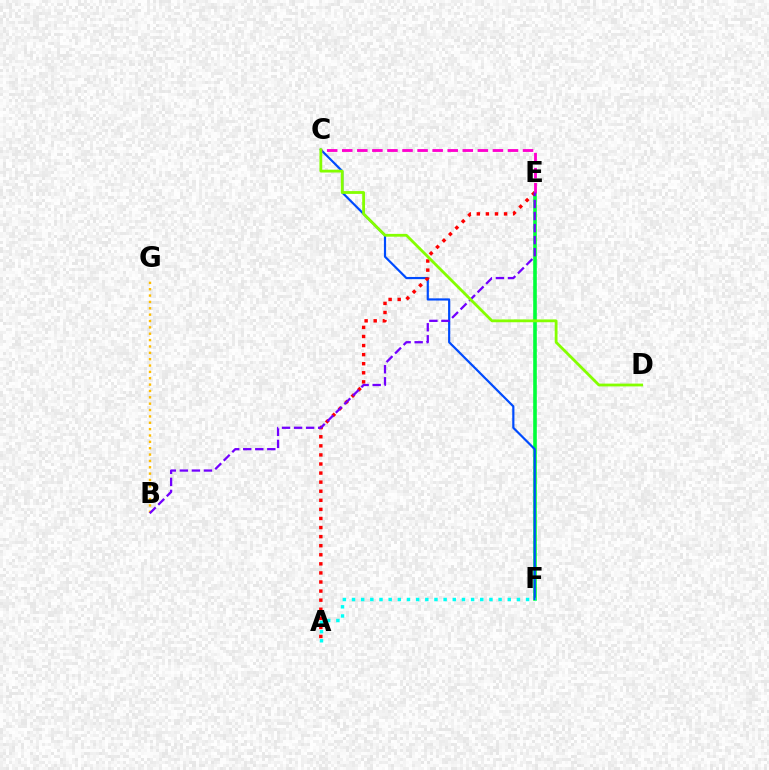{('E', 'F'): [{'color': '#00ff39', 'line_style': 'solid', 'thickness': 2.6}], ('C', 'F'): [{'color': '#004bff', 'line_style': 'solid', 'thickness': 1.57}], ('A', 'F'): [{'color': '#00fff6', 'line_style': 'dotted', 'thickness': 2.49}], ('A', 'E'): [{'color': '#ff0000', 'line_style': 'dotted', 'thickness': 2.47}], ('B', 'G'): [{'color': '#ffbd00', 'line_style': 'dotted', 'thickness': 1.73}], ('C', 'E'): [{'color': '#ff00cf', 'line_style': 'dashed', 'thickness': 2.05}], ('B', 'E'): [{'color': '#7200ff', 'line_style': 'dashed', 'thickness': 1.64}], ('C', 'D'): [{'color': '#84ff00', 'line_style': 'solid', 'thickness': 2.02}]}